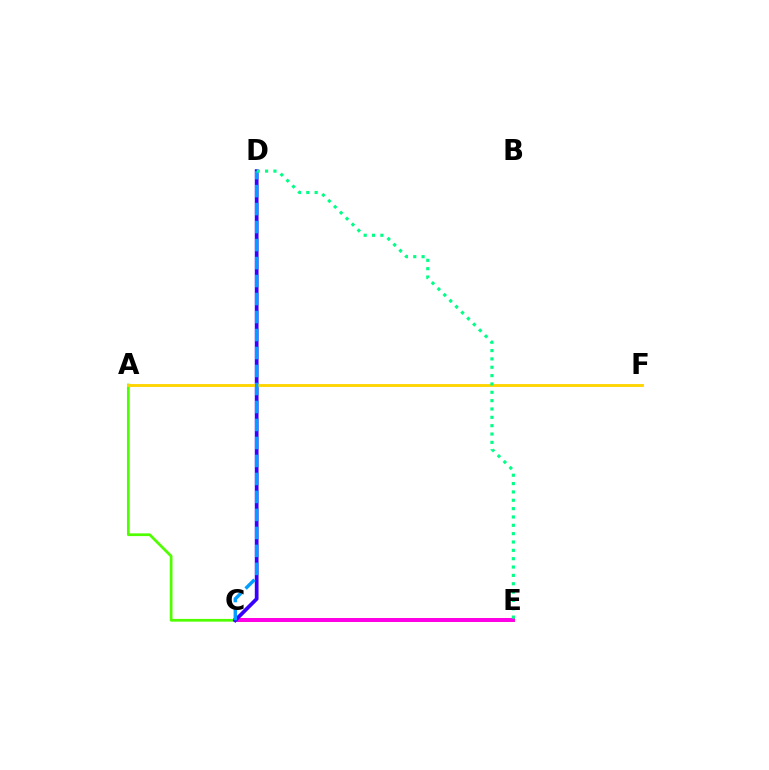{('C', 'E'): [{'color': '#ff0000', 'line_style': 'solid', 'thickness': 2.61}, {'color': '#ff00ed', 'line_style': 'solid', 'thickness': 2.78}], ('A', 'C'): [{'color': '#4fff00', 'line_style': 'solid', 'thickness': 1.97}], ('C', 'D'): [{'color': '#3700ff', 'line_style': 'solid', 'thickness': 2.68}, {'color': '#009eff', 'line_style': 'dashed', 'thickness': 2.44}], ('A', 'F'): [{'color': '#ffd500', 'line_style': 'solid', 'thickness': 2.06}], ('D', 'E'): [{'color': '#00ff86', 'line_style': 'dotted', 'thickness': 2.27}]}